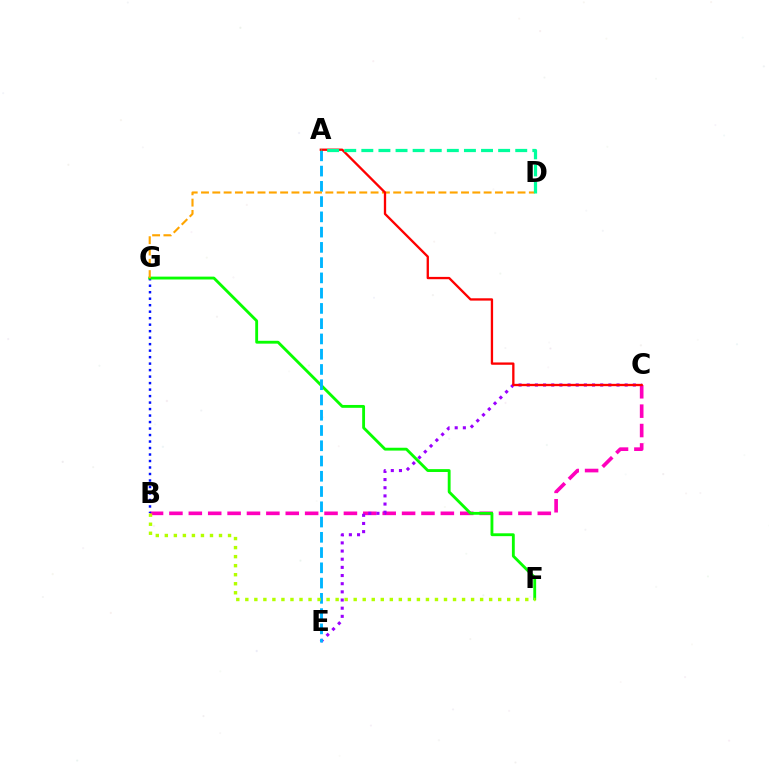{('B', 'C'): [{'color': '#ff00bd', 'line_style': 'dashed', 'thickness': 2.63}], ('B', 'G'): [{'color': '#0010ff', 'line_style': 'dotted', 'thickness': 1.76}], ('C', 'E'): [{'color': '#9b00ff', 'line_style': 'dotted', 'thickness': 2.22}], ('F', 'G'): [{'color': '#08ff00', 'line_style': 'solid', 'thickness': 2.05}], ('A', 'E'): [{'color': '#00b5ff', 'line_style': 'dashed', 'thickness': 2.07}], ('B', 'F'): [{'color': '#b3ff00', 'line_style': 'dotted', 'thickness': 2.45}], ('D', 'G'): [{'color': '#ffa500', 'line_style': 'dashed', 'thickness': 1.54}], ('A', 'C'): [{'color': '#ff0000', 'line_style': 'solid', 'thickness': 1.67}], ('A', 'D'): [{'color': '#00ff9d', 'line_style': 'dashed', 'thickness': 2.32}]}